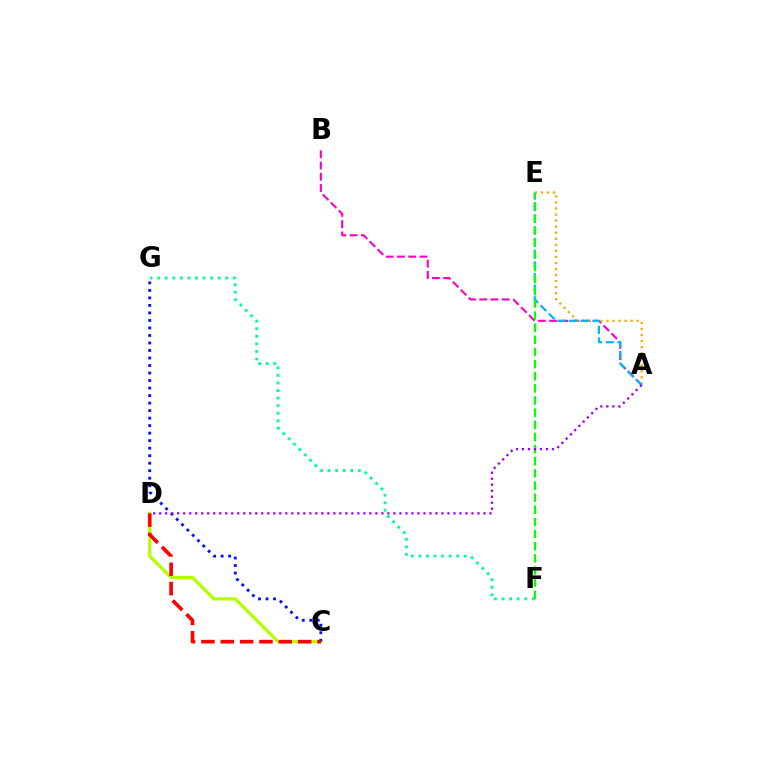{('A', 'B'): [{'color': '#ff00bd', 'line_style': 'dashed', 'thickness': 1.53}], ('F', 'G'): [{'color': '#00ff9d', 'line_style': 'dotted', 'thickness': 2.06}], ('C', 'D'): [{'color': '#b3ff00', 'line_style': 'solid', 'thickness': 2.32}, {'color': '#ff0000', 'line_style': 'dashed', 'thickness': 2.63}], ('C', 'G'): [{'color': '#0010ff', 'line_style': 'dotted', 'thickness': 2.04}], ('A', 'E'): [{'color': '#ffa500', 'line_style': 'dotted', 'thickness': 1.64}, {'color': '#00b5ff', 'line_style': 'dashed', 'thickness': 1.58}], ('E', 'F'): [{'color': '#08ff00', 'line_style': 'dashed', 'thickness': 1.65}], ('A', 'D'): [{'color': '#9b00ff', 'line_style': 'dotted', 'thickness': 1.63}]}